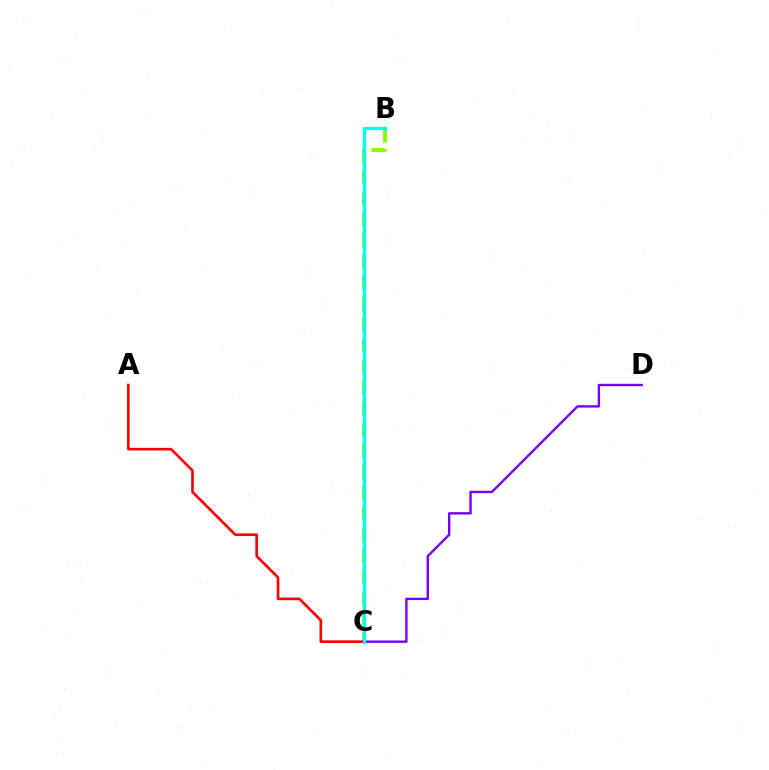{('C', 'D'): [{'color': '#7200ff', 'line_style': 'solid', 'thickness': 1.71}], ('B', 'C'): [{'color': '#84ff00', 'line_style': 'dashed', 'thickness': 2.86}, {'color': '#00fff6', 'line_style': 'solid', 'thickness': 2.37}], ('A', 'C'): [{'color': '#ff0000', 'line_style': 'solid', 'thickness': 1.9}]}